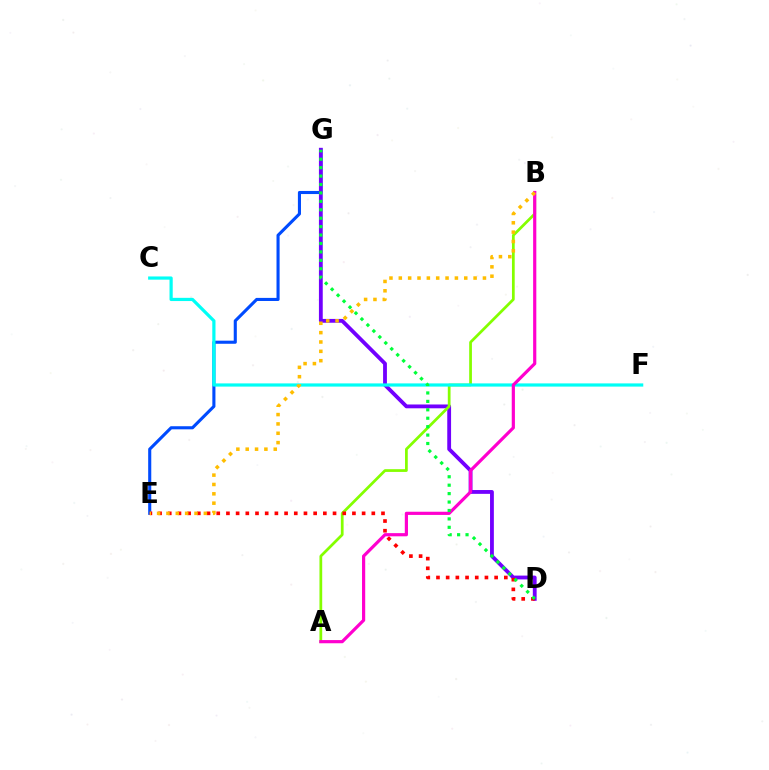{('E', 'G'): [{'color': '#004bff', 'line_style': 'solid', 'thickness': 2.23}], ('D', 'G'): [{'color': '#7200ff', 'line_style': 'solid', 'thickness': 2.75}, {'color': '#00ff39', 'line_style': 'dotted', 'thickness': 2.29}], ('A', 'B'): [{'color': '#84ff00', 'line_style': 'solid', 'thickness': 1.97}, {'color': '#ff00cf', 'line_style': 'solid', 'thickness': 2.29}], ('D', 'E'): [{'color': '#ff0000', 'line_style': 'dotted', 'thickness': 2.63}], ('C', 'F'): [{'color': '#00fff6', 'line_style': 'solid', 'thickness': 2.31}], ('B', 'E'): [{'color': '#ffbd00', 'line_style': 'dotted', 'thickness': 2.54}]}